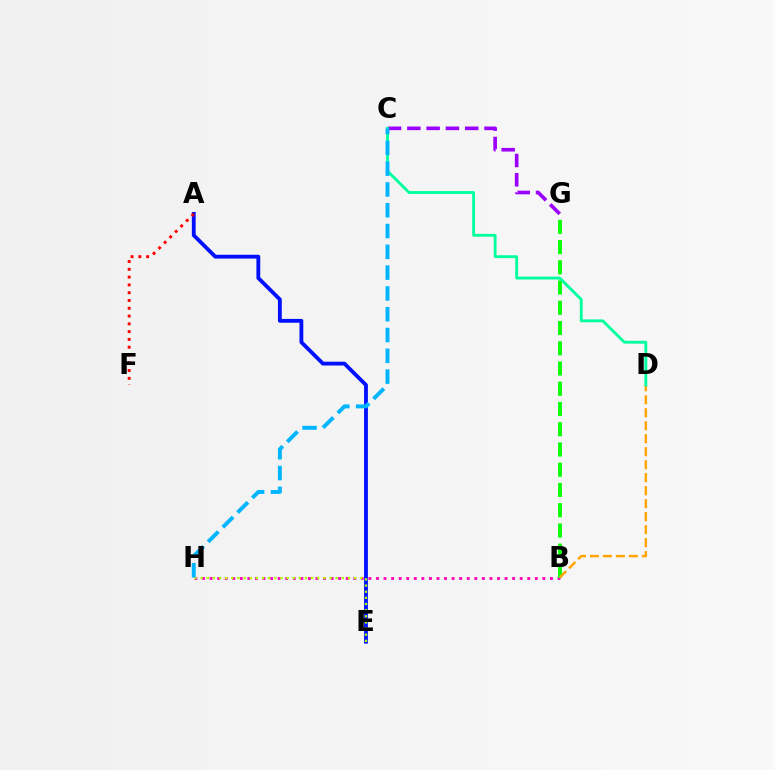{('B', 'H'): [{'color': '#ff00bd', 'line_style': 'dotted', 'thickness': 2.06}], ('B', 'G'): [{'color': '#08ff00', 'line_style': 'dashed', 'thickness': 2.75}], ('A', 'E'): [{'color': '#0010ff', 'line_style': 'solid', 'thickness': 2.76}], ('C', 'G'): [{'color': '#9b00ff', 'line_style': 'dashed', 'thickness': 2.62}], ('A', 'F'): [{'color': '#ff0000', 'line_style': 'dotted', 'thickness': 2.12}], ('B', 'D'): [{'color': '#ffa500', 'line_style': 'dashed', 'thickness': 1.76}], ('C', 'D'): [{'color': '#00ff9d', 'line_style': 'solid', 'thickness': 2.05}], ('E', 'H'): [{'color': '#b3ff00', 'line_style': 'dotted', 'thickness': 1.67}], ('C', 'H'): [{'color': '#00b5ff', 'line_style': 'dashed', 'thickness': 2.83}]}